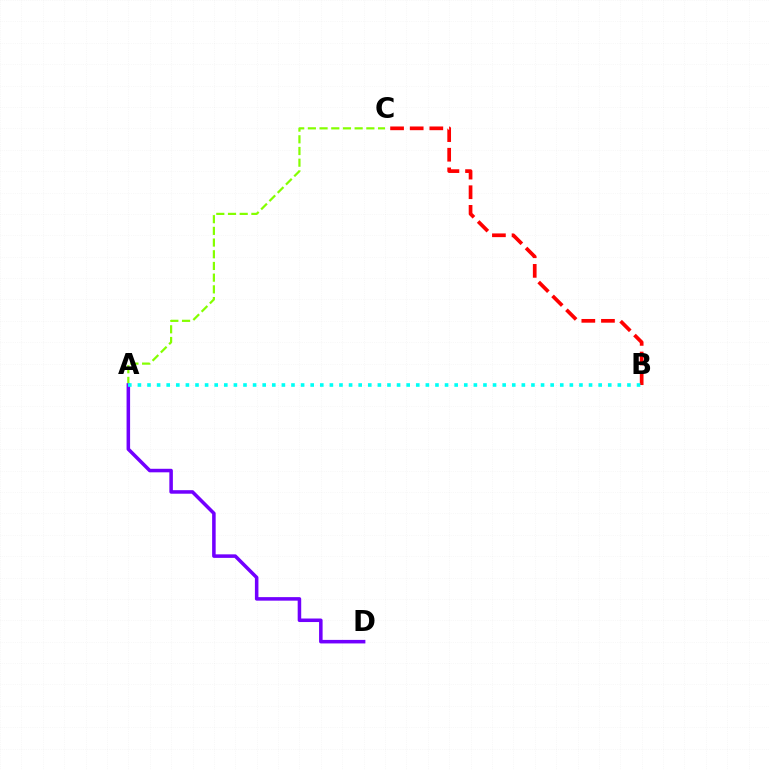{('A', 'C'): [{'color': '#84ff00', 'line_style': 'dashed', 'thickness': 1.59}], ('A', 'D'): [{'color': '#7200ff', 'line_style': 'solid', 'thickness': 2.54}], ('B', 'C'): [{'color': '#ff0000', 'line_style': 'dashed', 'thickness': 2.67}], ('A', 'B'): [{'color': '#00fff6', 'line_style': 'dotted', 'thickness': 2.61}]}